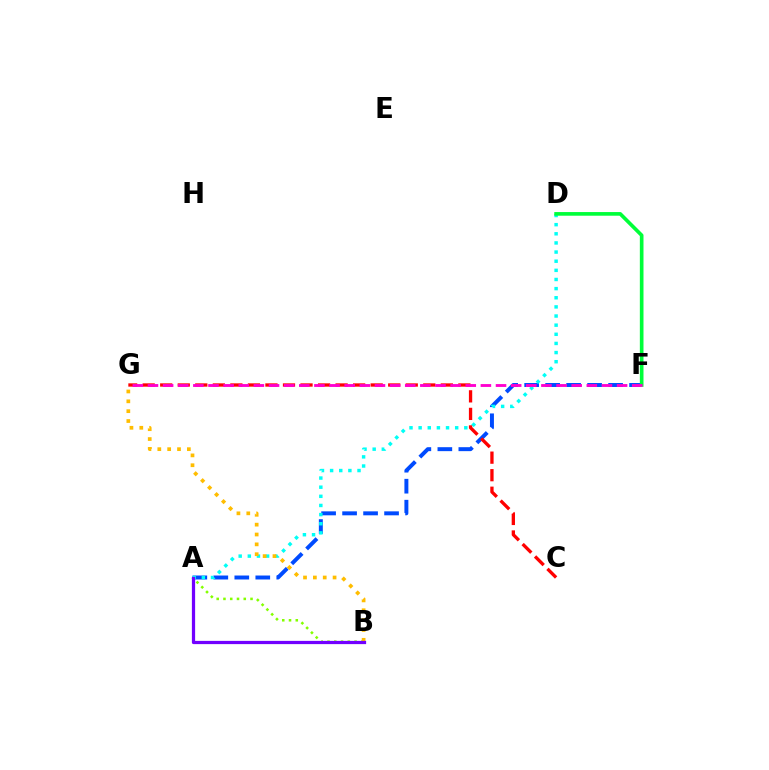{('A', 'F'): [{'color': '#004bff', 'line_style': 'dashed', 'thickness': 2.85}], ('A', 'B'): [{'color': '#84ff00', 'line_style': 'dotted', 'thickness': 1.84}, {'color': '#7200ff', 'line_style': 'solid', 'thickness': 2.33}], ('A', 'D'): [{'color': '#00fff6', 'line_style': 'dotted', 'thickness': 2.48}], ('B', 'G'): [{'color': '#ffbd00', 'line_style': 'dotted', 'thickness': 2.68}], ('C', 'G'): [{'color': '#ff0000', 'line_style': 'dashed', 'thickness': 2.38}], ('D', 'F'): [{'color': '#00ff39', 'line_style': 'solid', 'thickness': 2.63}], ('F', 'G'): [{'color': '#ff00cf', 'line_style': 'dashed', 'thickness': 2.06}]}